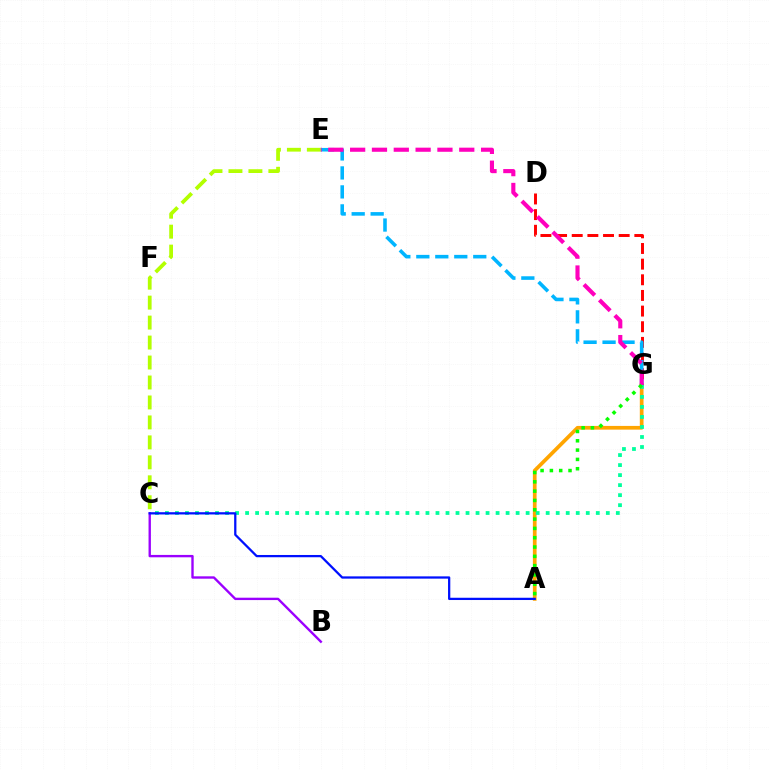{('D', 'G'): [{'color': '#ff0000', 'line_style': 'dashed', 'thickness': 2.13}], ('A', 'G'): [{'color': '#ffa500', 'line_style': 'solid', 'thickness': 2.67}, {'color': '#08ff00', 'line_style': 'dotted', 'thickness': 2.53}], ('B', 'C'): [{'color': '#9b00ff', 'line_style': 'solid', 'thickness': 1.71}], ('C', 'E'): [{'color': '#b3ff00', 'line_style': 'dashed', 'thickness': 2.71}], ('C', 'G'): [{'color': '#00ff9d', 'line_style': 'dotted', 'thickness': 2.72}], ('E', 'G'): [{'color': '#00b5ff', 'line_style': 'dashed', 'thickness': 2.58}, {'color': '#ff00bd', 'line_style': 'dashed', 'thickness': 2.96}], ('A', 'C'): [{'color': '#0010ff', 'line_style': 'solid', 'thickness': 1.63}]}